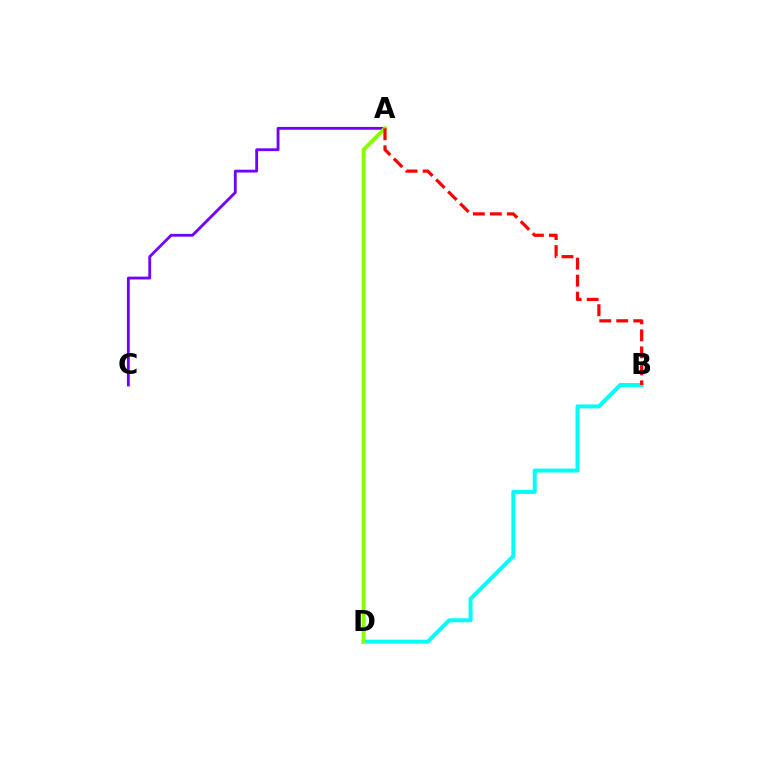{('A', 'C'): [{'color': '#7200ff', 'line_style': 'solid', 'thickness': 2.03}], ('B', 'D'): [{'color': '#00fff6', 'line_style': 'solid', 'thickness': 2.86}], ('A', 'D'): [{'color': '#84ff00', 'line_style': 'solid', 'thickness': 2.81}], ('A', 'B'): [{'color': '#ff0000', 'line_style': 'dashed', 'thickness': 2.31}]}